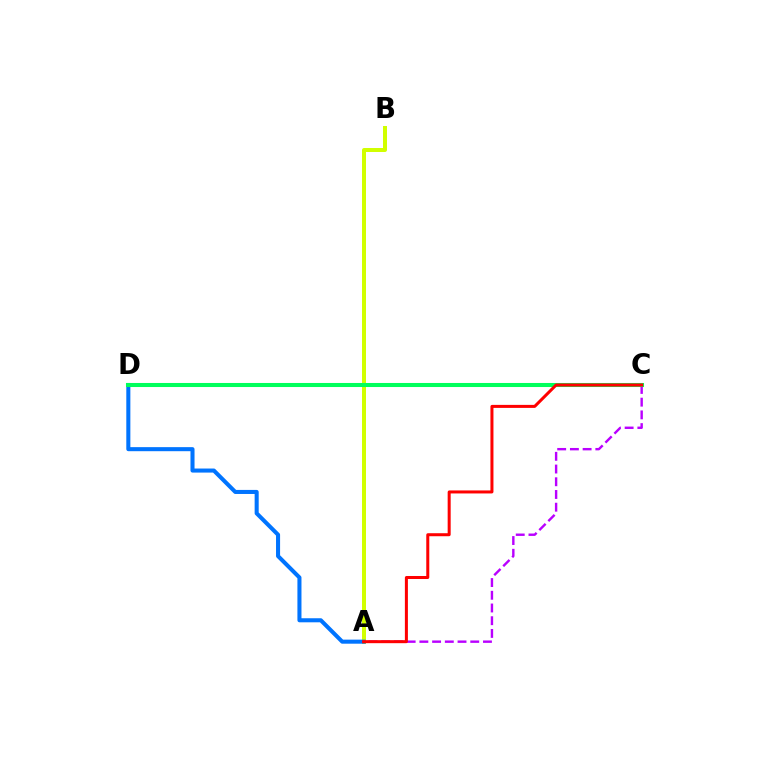{('A', 'B'): [{'color': '#d1ff00', 'line_style': 'solid', 'thickness': 2.87}], ('A', 'C'): [{'color': '#b900ff', 'line_style': 'dashed', 'thickness': 1.73}, {'color': '#ff0000', 'line_style': 'solid', 'thickness': 2.17}], ('A', 'D'): [{'color': '#0074ff', 'line_style': 'solid', 'thickness': 2.92}], ('C', 'D'): [{'color': '#00ff5c', 'line_style': 'solid', 'thickness': 2.92}]}